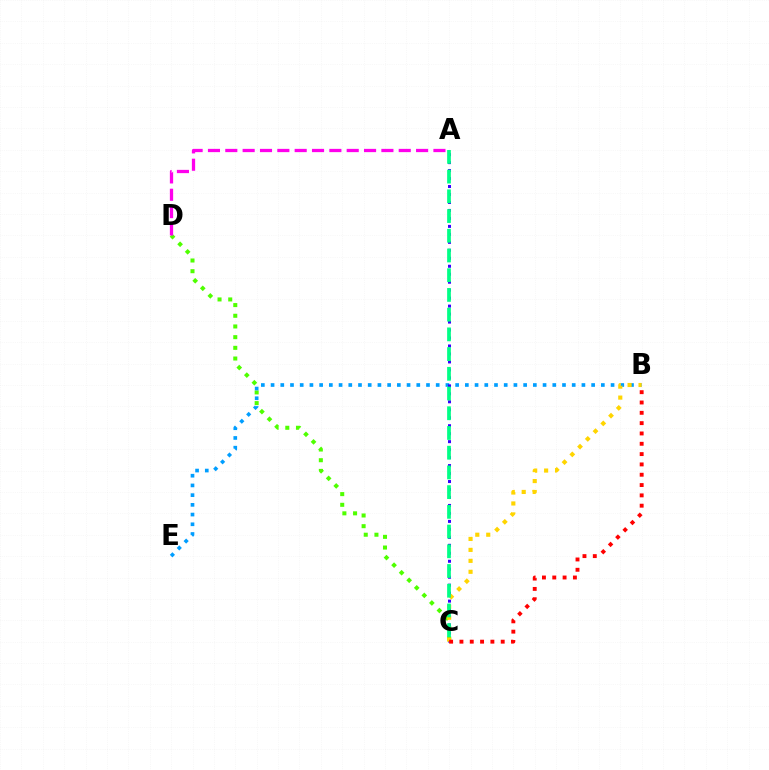{('C', 'D'): [{'color': '#4fff00', 'line_style': 'dotted', 'thickness': 2.9}], ('B', 'E'): [{'color': '#009eff', 'line_style': 'dotted', 'thickness': 2.64}], ('A', 'C'): [{'color': '#3700ff', 'line_style': 'dotted', 'thickness': 2.17}, {'color': '#00ff86', 'line_style': 'dashed', 'thickness': 2.68}], ('A', 'D'): [{'color': '#ff00ed', 'line_style': 'dashed', 'thickness': 2.36}], ('B', 'C'): [{'color': '#ffd500', 'line_style': 'dotted', 'thickness': 2.98}, {'color': '#ff0000', 'line_style': 'dotted', 'thickness': 2.8}]}